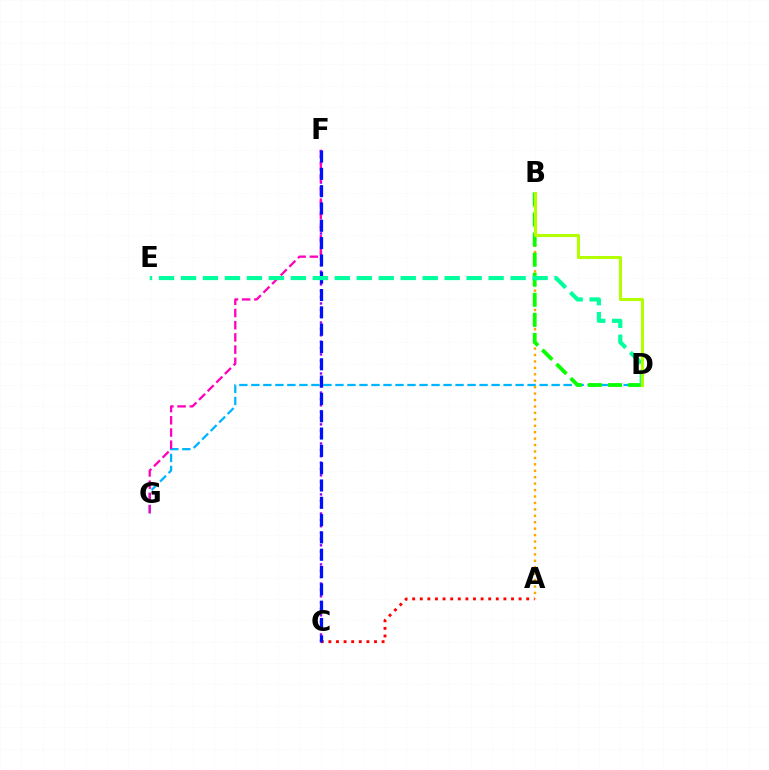{('C', 'F'): [{'color': '#9b00ff', 'line_style': 'dotted', 'thickness': 1.73}, {'color': '#0010ff', 'line_style': 'dashed', 'thickness': 2.35}], ('A', 'C'): [{'color': '#ff0000', 'line_style': 'dotted', 'thickness': 2.07}], ('D', 'G'): [{'color': '#00b5ff', 'line_style': 'dashed', 'thickness': 1.63}], ('F', 'G'): [{'color': '#ff00bd', 'line_style': 'dashed', 'thickness': 1.66}], ('A', 'B'): [{'color': '#ffa500', 'line_style': 'dotted', 'thickness': 1.75}], ('B', 'D'): [{'color': '#08ff00', 'line_style': 'dashed', 'thickness': 2.72}, {'color': '#b3ff00', 'line_style': 'solid', 'thickness': 2.21}], ('D', 'E'): [{'color': '#00ff9d', 'line_style': 'dashed', 'thickness': 2.99}]}